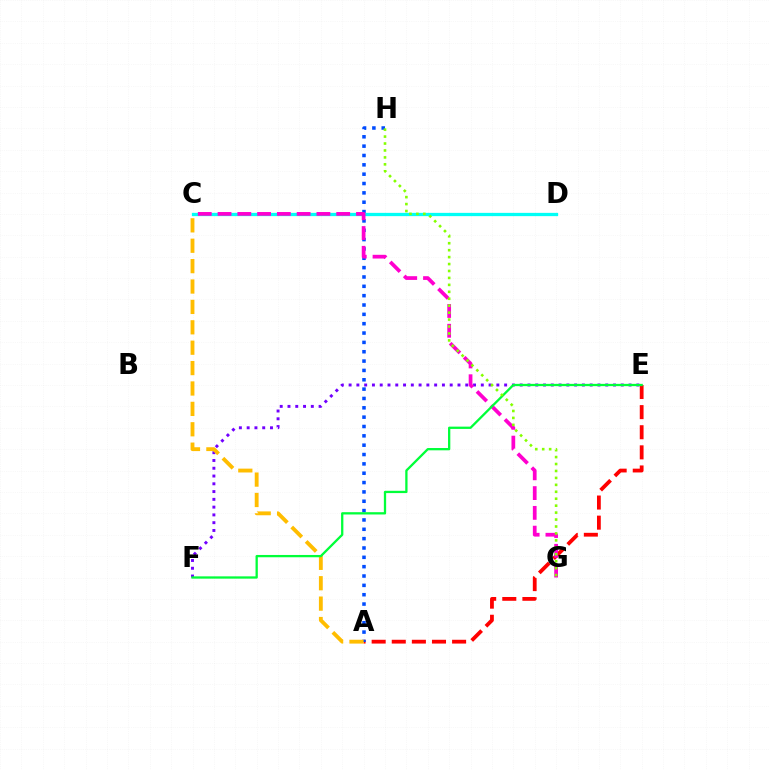{('A', 'E'): [{'color': '#ff0000', 'line_style': 'dashed', 'thickness': 2.73}], ('A', 'H'): [{'color': '#004bff', 'line_style': 'dotted', 'thickness': 2.54}], ('C', 'D'): [{'color': '#00fff6', 'line_style': 'solid', 'thickness': 2.36}], ('E', 'F'): [{'color': '#7200ff', 'line_style': 'dotted', 'thickness': 2.11}, {'color': '#00ff39', 'line_style': 'solid', 'thickness': 1.65}], ('C', 'G'): [{'color': '#ff00cf', 'line_style': 'dashed', 'thickness': 2.69}], ('A', 'C'): [{'color': '#ffbd00', 'line_style': 'dashed', 'thickness': 2.77}], ('G', 'H'): [{'color': '#84ff00', 'line_style': 'dotted', 'thickness': 1.89}]}